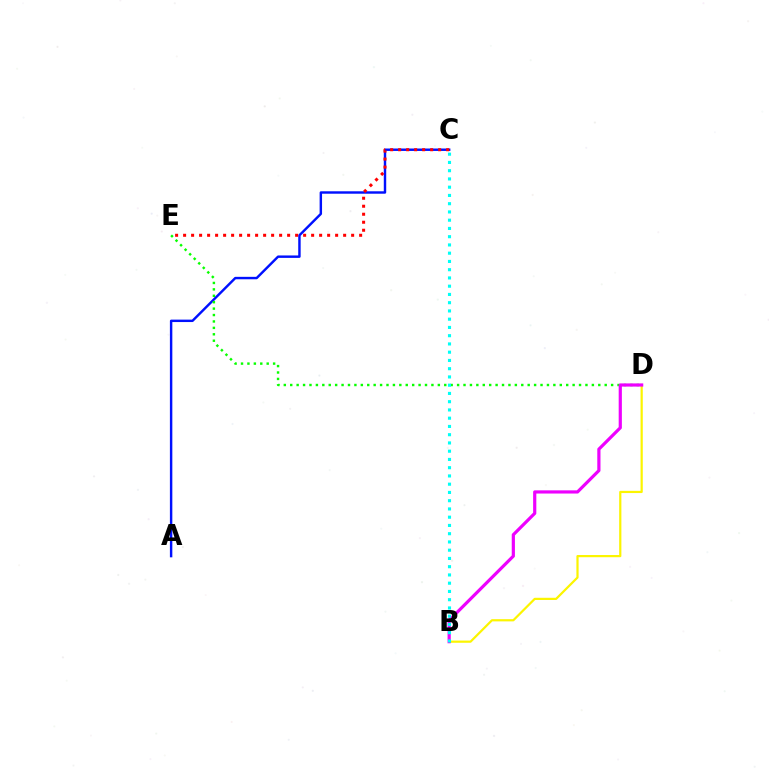{('A', 'C'): [{'color': '#0010ff', 'line_style': 'solid', 'thickness': 1.75}], ('C', 'E'): [{'color': '#ff0000', 'line_style': 'dotted', 'thickness': 2.17}], ('B', 'D'): [{'color': '#fcf500', 'line_style': 'solid', 'thickness': 1.59}, {'color': '#ee00ff', 'line_style': 'solid', 'thickness': 2.3}], ('D', 'E'): [{'color': '#08ff00', 'line_style': 'dotted', 'thickness': 1.74}], ('B', 'C'): [{'color': '#00fff6', 'line_style': 'dotted', 'thickness': 2.24}]}